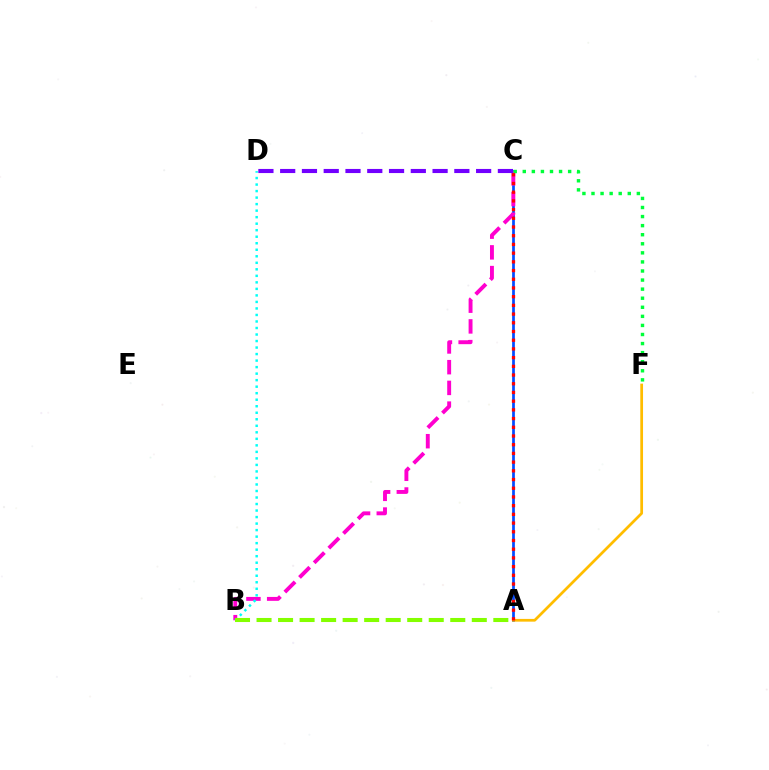{('A', 'C'): [{'color': '#004bff', 'line_style': 'solid', 'thickness': 1.95}, {'color': '#ff0000', 'line_style': 'dotted', 'thickness': 2.37}], ('B', 'C'): [{'color': '#ff00cf', 'line_style': 'dashed', 'thickness': 2.81}], ('B', 'D'): [{'color': '#00fff6', 'line_style': 'dotted', 'thickness': 1.77}], ('A', 'F'): [{'color': '#ffbd00', 'line_style': 'solid', 'thickness': 1.97}], ('A', 'B'): [{'color': '#84ff00', 'line_style': 'dashed', 'thickness': 2.92}], ('C', 'F'): [{'color': '#00ff39', 'line_style': 'dotted', 'thickness': 2.46}], ('C', 'D'): [{'color': '#7200ff', 'line_style': 'dashed', 'thickness': 2.96}]}